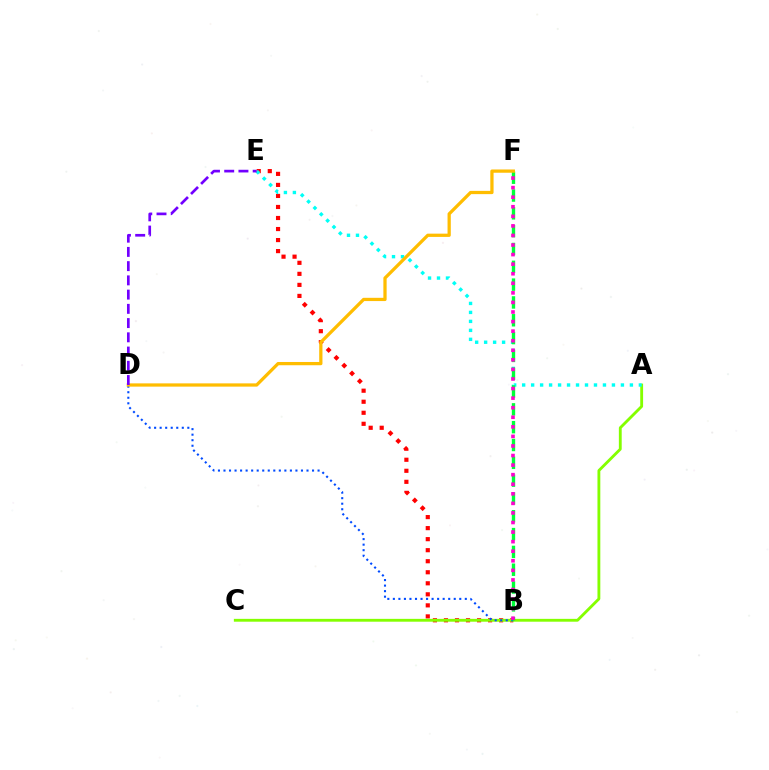{('B', 'E'): [{'color': '#ff0000', 'line_style': 'dotted', 'thickness': 3.0}], ('A', 'C'): [{'color': '#84ff00', 'line_style': 'solid', 'thickness': 2.05}], ('A', 'E'): [{'color': '#00fff6', 'line_style': 'dotted', 'thickness': 2.44}], ('B', 'D'): [{'color': '#004bff', 'line_style': 'dotted', 'thickness': 1.5}], ('B', 'F'): [{'color': '#00ff39', 'line_style': 'dashed', 'thickness': 2.42}, {'color': '#ff00cf', 'line_style': 'dotted', 'thickness': 2.6}], ('D', 'F'): [{'color': '#ffbd00', 'line_style': 'solid', 'thickness': 2.34}], ('D', 'E'): [{'color': '#7200ff', 'line_style': 'dashed', 'thickness': 1.93}]}